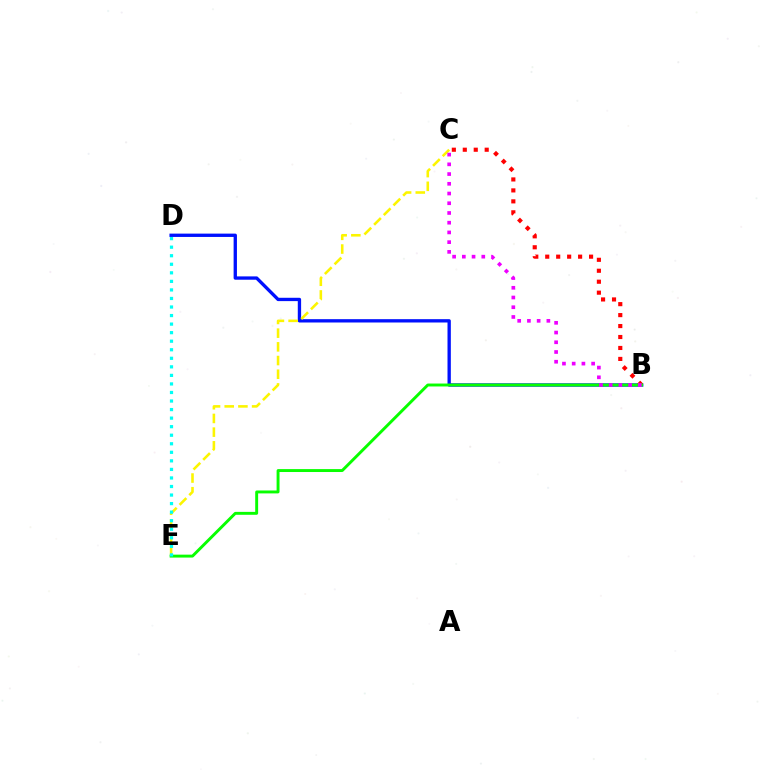{('B', 'D'): [{'color': '#0010ff', 'line_style': 'solid', 'thickness': 2.4}], ('C', 'E'): [{'color': '#fcf500', 'line_style': 'dashed', 'thickness': 1.86}], ('B', 'C'): [{'color': '#ff0000', 'line_style': 'dotted', 'thickness': 2.98}, {'color': '#ee00ff', 'line_style': 'dotted', 'thickness': 2.64}], ('B', 'E'): [{'color': '#08ff00', 'line_style': 'solid', 'thickness': 2.1}], ('D', 'E'): [{'color': '#00fff6', 'line_style': 'dotted', 'thickness': 2.32}]}